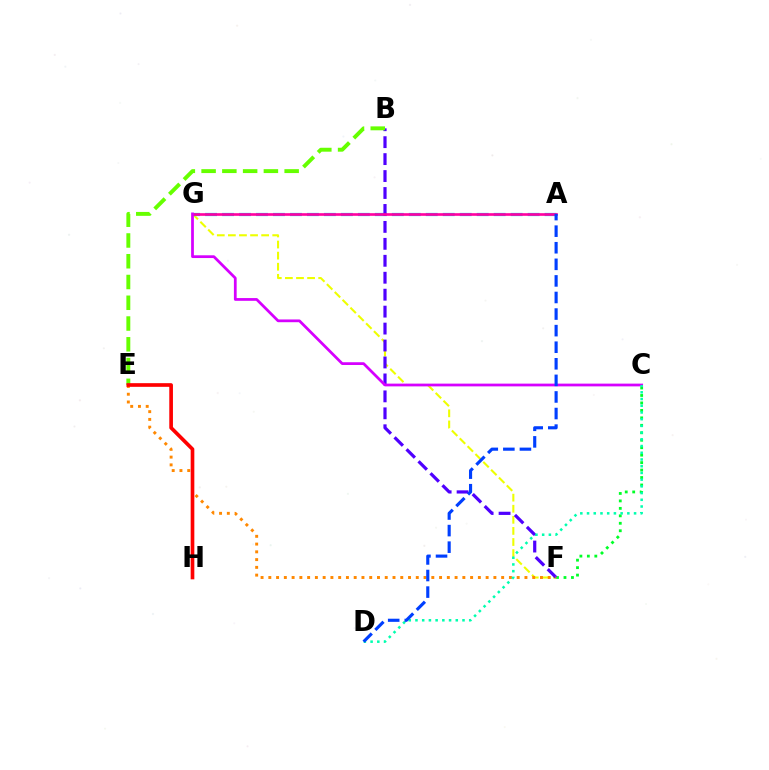{('C', 'F'): [{'color': '#00ff27', 'line_style': 'dotted', 'thickness': 2.03}], ('F', 'G'): [{'color': '#eeff00', 'line_style': 'dashed', 'thickness': 1.51}], ('A', 'G'): [{'color': '#00c7ff', 'line_style': 'dashed', 'thickness': 2.31}, {'color': '#ff00a0', 'line_style': 'solid', 'thickness': 1.9}], ('B', 'F'): [{'color': '#4f00ff', 'line_style': 'dashed', 'thickness': 2.3}], ('B', 'E'): [{'color': '#66ff00', 'line_style': 'dashed', 'thickness': 2.82}], ('E', 'F'): [{'color': '#ff8800', 'line_style': 'dotted', 'thickness': 2.11}], ('E', 'H'): [{'color': '#ff0000', 'line_style': 'solid', 'thickness': 2.64}], ('C', 'G'): [{'color': '#d600ff', 'line_style': 'solid', 'thickness': 1.98}], ('C', 'D'): [{'color': '#00ffaf', 'line_style': 'dotted', 'thickness': 1.83}], ('A', 'D'): [{'color': '#003fff', 'line_style': 'dashed', 'thickness': 2.25}]}